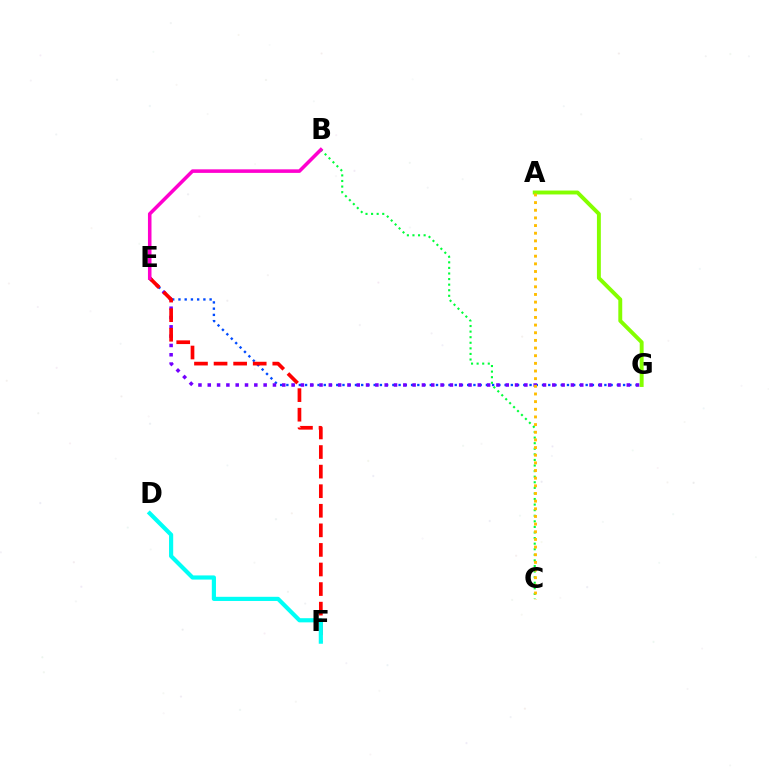{('E', 'G'): [{'color': '#004bff', 'line_style': 'dotted', 'thickness': 1.69}, {'color': '#7200ff', 'line_style': 'dotted', 'thickness': 2.53}], ('E', 'F'): [{'color': '#ff0000', 'line_style': 'dashed', 'thickness': 2.66}], ('D', 'F'): [{'color': '#00fff6', 'line_style': 'solid', 'thickness': 2.99}], ('B', 'C'): [{'color': '#00ff39', 'line_style': 'dotted', 'thickness': 1.52}], ('A', 'G'): [{'color': '#84ff00', 'line_style': 'solid', 'thickness': 2.81}], ('A', 'C'): [{'color': '#ffbd00', 'line_style': 'dotted', 'thickness': 2.08}], ('B', 'E'): [{'color': '#ff00cf', 'line_style': 'solid', 'thickness': 2.56}]}